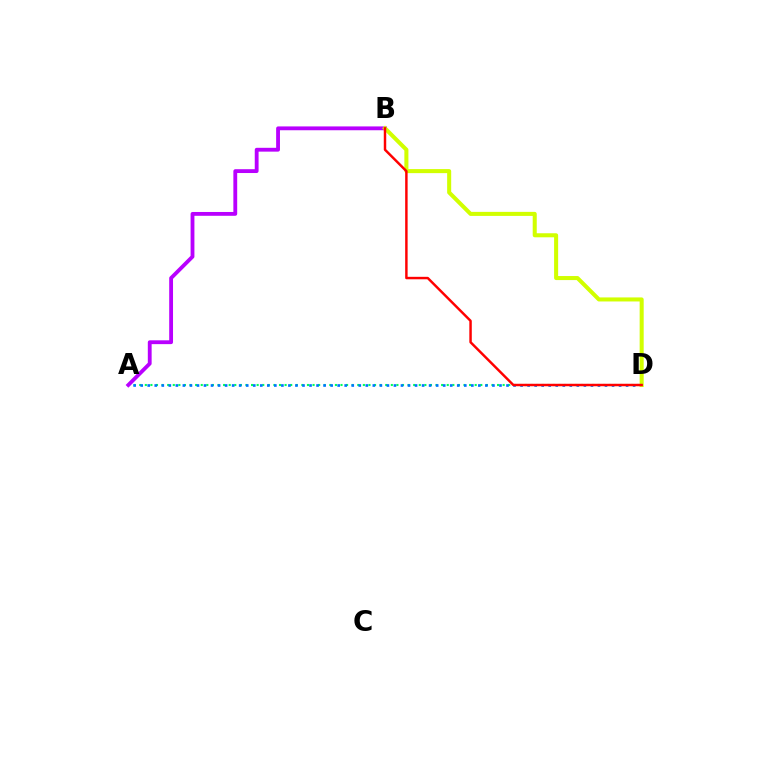{('A', 'D'): [{'color': '#00ff5c', 'line_style': 'dotted', 'thickness': 1.52}, {'color': '#0074ff', 'line_style': 'dotted', 'thickness': 1.91}], ('A', 'B'): [{'color': '#b900ff', 'line_style': 'solid', 'thickness': 2.76}], ('B', 'D'): [{'color': '#d1ff00', 'line_style': 'solid', 'thickness': 2.91}, {'color': '#ff0000', 'line_style': 'solid', 'thickness': 1.77}]}